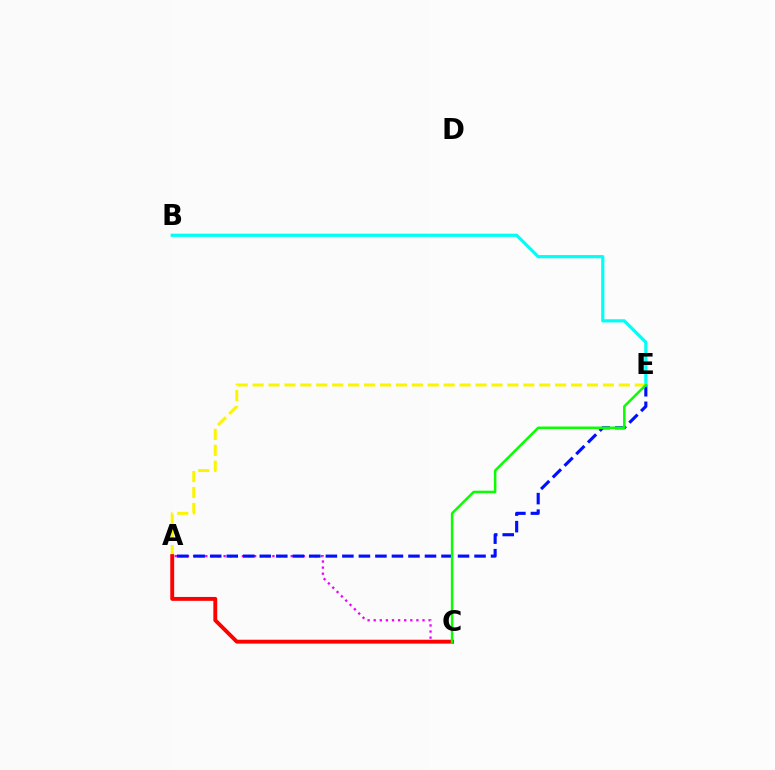{('A', 'C'): [{'color': '#ee00ff', 'line_style': 'dotted', 'thickness': 1.66}, {'color': '#ff0000', 'line_style': 'solid', 'thickness': 2.8}], ('A', 'E'): [{'color': '#0010ff', 'line_style': 'dashed', 'thickness': 2.24}, {'color': '#fcf500', 'line_style': 'dashed', 'thickness': 2.16}], ('B', 'E'): [{'color': '#00fff6', 'line_style': 'solid', 'thickness': 2.3}], ('C', 'E'): [{'color': '#08ff00', 'line_style': 'solid', 'thickness': 1.79}]}